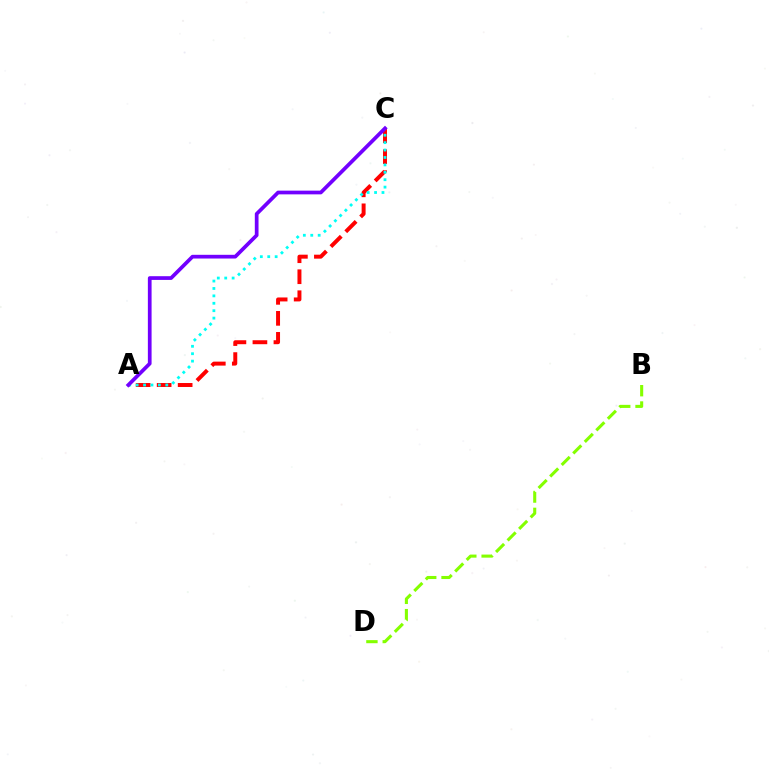{('A', 'C'): [{'color': '#ff0000', 'line_style': 'dashed', 'thickness': 2.85}, {'color': '#00fff6', 'line_style': 'dotted', 'thickness': 2.01}, {'color': '#7200ff', 'line_style': 'solid', 'thickness': 2.68}], ('B', 'D'): [{'color': '#84ff00', 'line_style': 'dashed', 'thickness': 2.22}]}